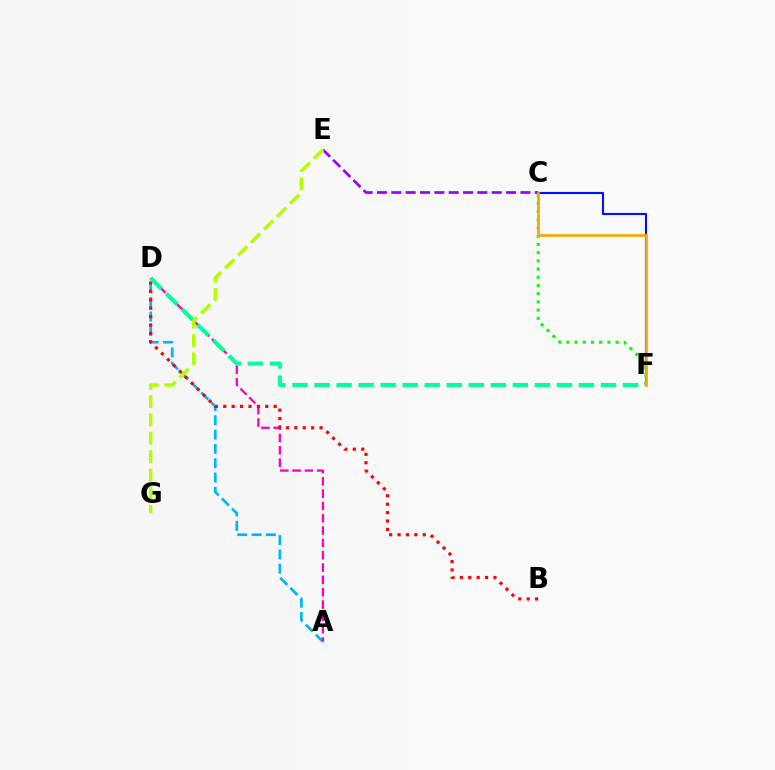{('C', 'F'): [{'color': '#0010ff', 'line_style': 'solid', 'thickness': 1.54}, {'color': '#08ff00', 'line_style': 'dotted', 'thickness': 2.23}, {'color': '#ffa500', 'line_style': 'solid', 'thickness': 1.94}], ('A', 'D'): [{'color': '#00b5ff', 'line_style': 'dashed', 'thickness': 1.94}, {'color': '#ff00bd', 'line_style': 'dashed', 'thickness': 1.68}], ('B', 'D'): [{'color': '#ff0000', 'line_style': 'dotted', 'thickness': 2.28}], ('C', 'E'): [{'color': '#9b00ff', 'line_style': 'dashed', 'thickness': 1.95}], ('D', 'F'): [{'color': '#00ff9d', 'line_style': 'dashed', 'thickness': 2.99}], ('E', 'G'): [{'color': '#b3ff00', 'line_style': 'dashed', 'thickness': 2.49}]}